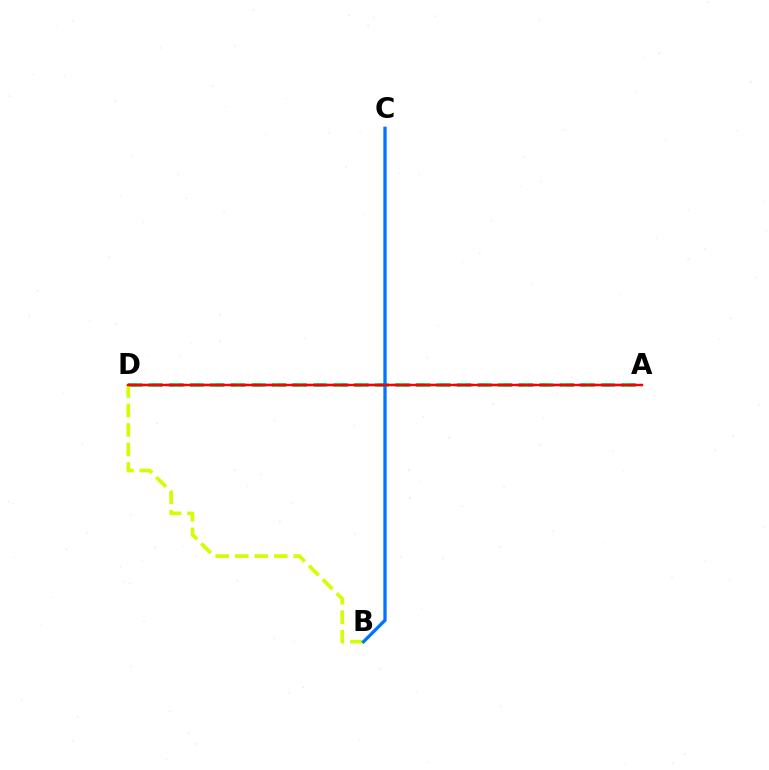{('A', 'D'): [{'color': '#00ff5c', 'line_style': 'dashed', 'thickness': 2.79}, {'color': '#b900ff', 'line_style': 'dashed', 'thickness': 1.7}, {'color': '#ff0000', 'line_style': 'solid', 'thickness': 1.7}], ('B', 'D'): [{'color': '#d1ff00', 'line_style': 'dashed', 'thickness': 2.65}], ('B', 'C'): [{'color': '#0074ff', 'line_style': 'solid', 'thickness': 2.38}]}